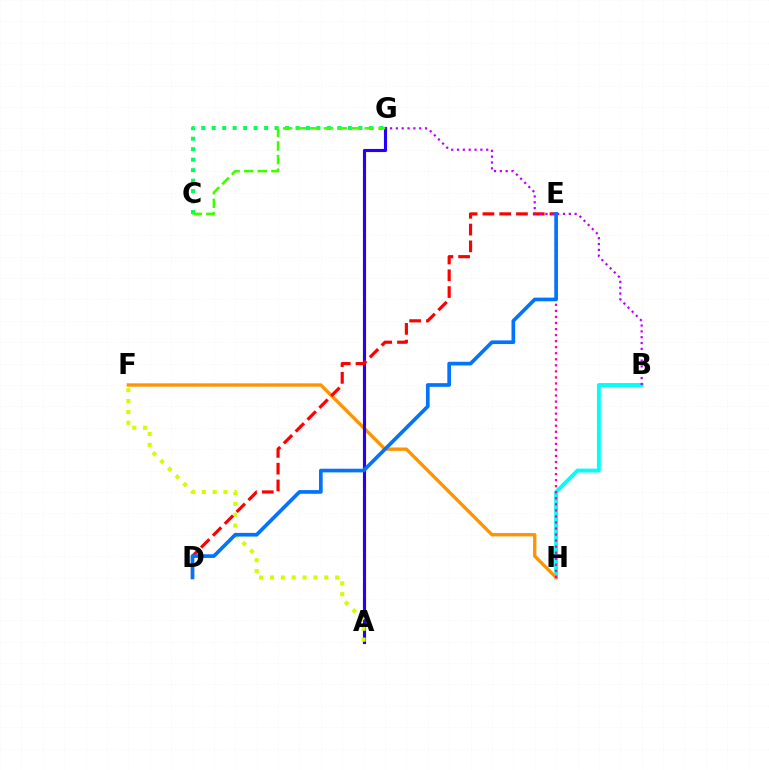{('B', 'H'): [{'color': '#00fff6', 'line_style': 'solid', 'thickness': 2.8}], ('C', 'G'): [{'color': '#00ff5c', 'line_style': 'dotted', 'thickness': 2.85}, {'color': '#3dff00', 'line_style': 'dashed', 'thickness': 1.85}], ('F', 'H'): [{'color': '#ff9400', 'line_style': 'solid', 'thickness': 2.42}], ('A', 'G'): [{'color': '#2500ff', 'line_style': 'solid', 'thickness': 2.26}], ('A', 'F'): [{'color': '#d1ff00', 'line_style': 'dotted', 'thickness': 2.95}], ('D', 'E'): [{'color': '#ff0000', 'line_style': 'dashed', 'thickness': 2.28}, {'color': '#0074ff', 'line_style': 'solid', 'thickness': 2.65}], ('B', 'G'): [{'color': '#b900ff', 'line_style': 'dotted', 'thickness': 1.59}], ('E', 'H'): [{'color': '#ff00ac', 'line_style': 'dotted', 'thickness': 1.64}]}